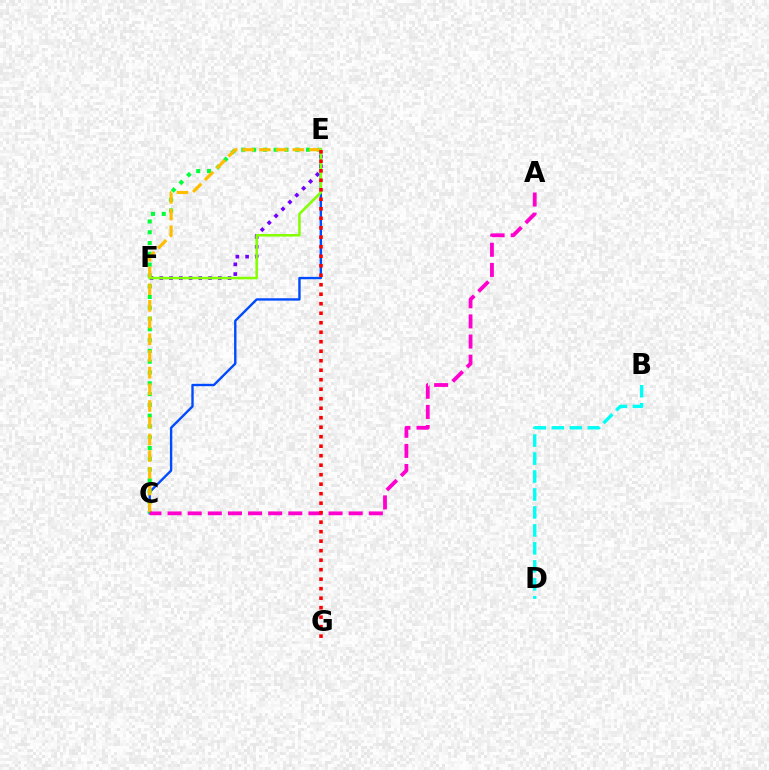{('E', 'F'): [{'color': '#7200ff', 'line_style': 'dotted', 'thickness': 2.65}, {'color': '#84ff00', 'line_style': 'solid', 'thickness': 1.82}], ('C', 'E'): [{'color': '#004bff', 'line_style': 'solid', 'thickness': 1.72}, {'color': '#00ff39', 'line_style': 'dotted', 'thickness': 2.93}, {'color': '#ffbd00', 'line_style': 'dashed', 'thickness': 2.27}], ('A', 'C'): [{'color': '#ff00cf', 'line_style': 'dashed', 'thickness': 2.73}], ('E', 'G'): [{'color': '#ff0000', 'line_style': 'dotted', 'thickness': 2.58}], ('B', 'D'): [{'color': '#00fff6', 'line_style': 'dashed', 'thickness': 2.44}]}